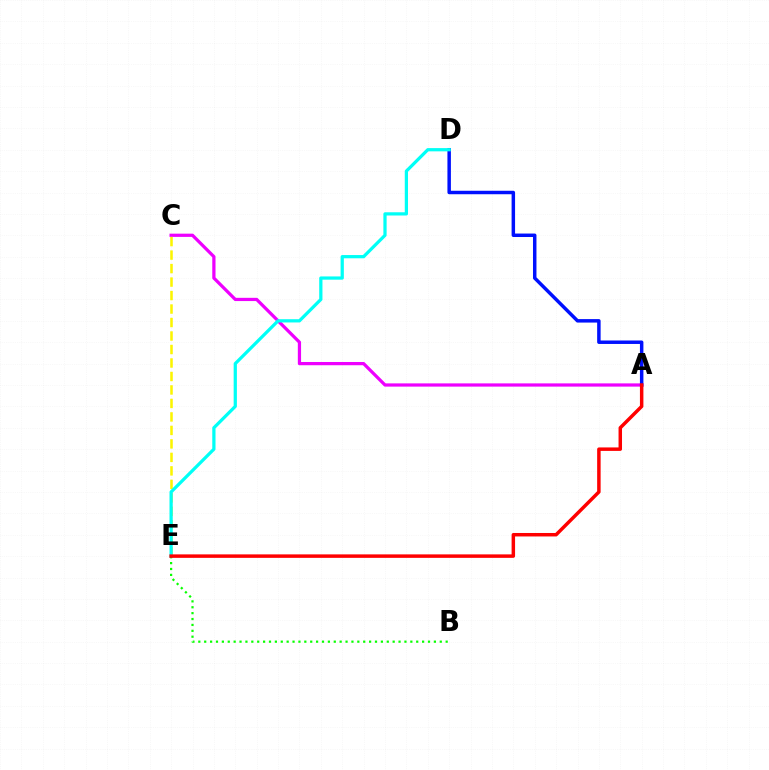{('A', 'C'): [{'color': '#ee00ff', 'line_style': 'solid', 'thickness': 2.33}], ('A', 'D'): [{'color': '#0010ff', 'line_style': 'solid', 'thickness': 2.5}], ('C', 'E'): [{'color': '#fcf500', 'line_style': 'dashed', 'thickness': 1.83}], ('D', 'E'): [{'color': '#00fff6', 'line_style': 'solid', 'thickness': 2.33}], ('B', 'E'): [{'color': '#08ff00', 'line_style': 'dotted', 'thickness': 1.6}], ('A', 'E'): [{'color': '#ff0000', 'line_style': 'solid', 'thickness': 2.5}]}